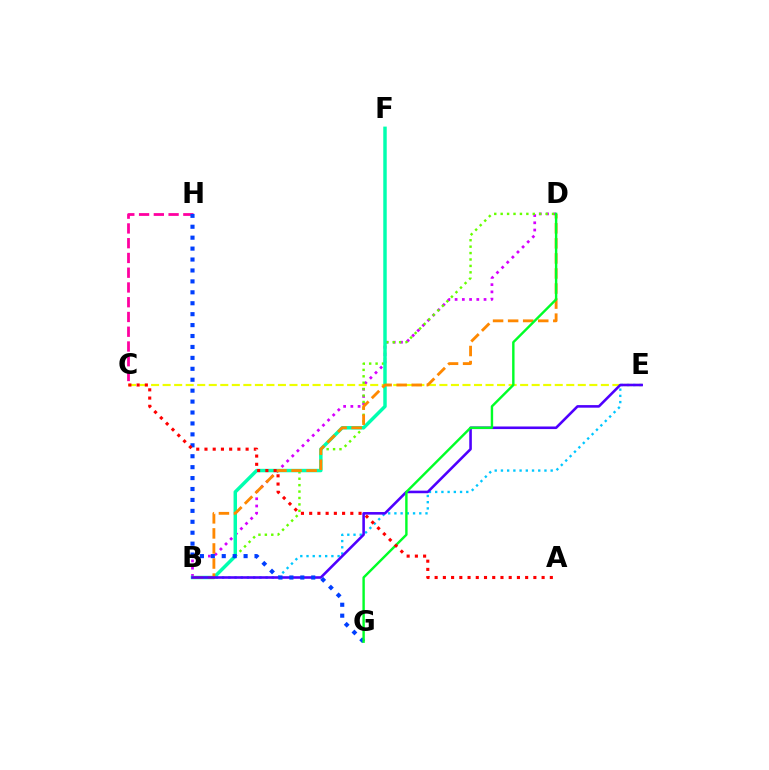{('B', 'D'): [{'color': '#d600ff', 'line_style': 'dotted', 'thickness': 1.97}, {'color': '#66ff00', 'line_style': 'dotted', 'thickness': 1.74}, {'color': '#ff8800', 'line_style': 'dashed', 'thickness': 2.05}], ('B', 'E'): [{'color': '#00c7ff', 'line_style': 'dotted', 'thickness': 1.69}, {'color': '#4f00ff', 'line_style': 'solid', 'thickness': 1.86}], ('C', 'H'): [{'color': '#ff00a0', 'line_style': 'dashed', 'thickness': 2.0}], ('C', 'E'): [{'color': '#eeff00', 'line_style': 'dashed', 'thickness': 1.57}], ('B', 'F'): [{'color': '#00ffaf', 'line_style': 'solid', 'thickness': 2.49}], ('G', 'H'): [{'color': '#003fff', 'line_style': 'dotted', 'thickness': 2.97}], ('D', 'G'): [{'color': '#00ff27', 'line_style': 'solid', 'thickness': 1.74}], ('A', 'C'): [{'color': '#ff0000', 'line_style': 'dotted', 'thickness': 2.24}]}